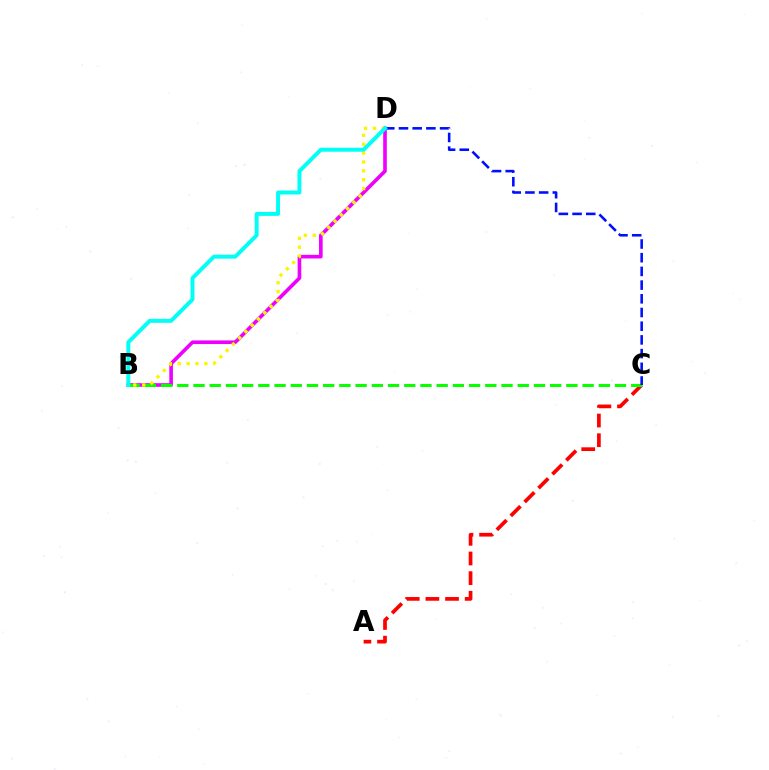{('A', 'C'): [{'color': '#ff0000', 'line_style': 'dashed', 'thickness': 2.67}], ('B', 'D'): [{'color': '#ee00ff', 'line_style': 'solid', 'thickness': 2.61}, {'color': '#fcf500', 'line_style': 'dotted', 'thickness': 2.41}, {'color': '#00fff6', 'line_style': 'solid', 'thickness': 2.86}], ('B', 'C'): [{'color': '#08ff00', 'line_style': 'dashed', 'thickness': 2.2}], ('C', 'D'): [{'color': '#0010ff', 'line_style': 'dashed', 'thickness': 1.86}]}